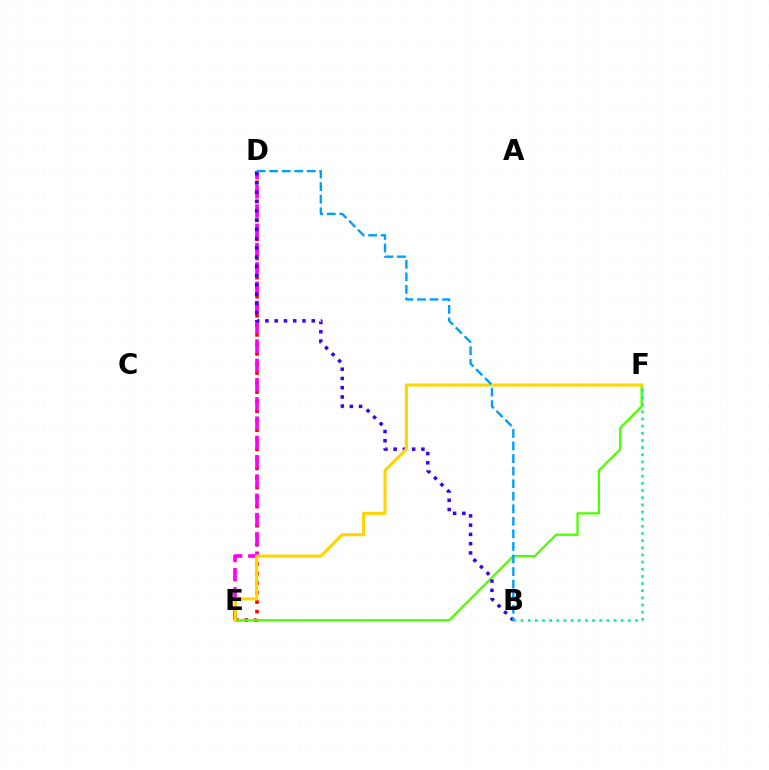{('D', 'E'): [{'color': '#ff0000', 'line_style': 'dotted', 'thickness': 2.59}, {'color': '#ff00ed', 'line_style': 'dashed', 'thickness': 2.62}], ('E', 'F'): [{'color': '#4fff00', 'line_style': 'solid', 'thickness': 1.64}, {'color': '#ffd500', 'line_style': 'solid', 'thickness': 2.22}], ('B', 'F'): [{'color': '#00ff86', 'line_style': 'dotted', 'thickness': 1.94}], ('B', 'D'): [{'color': '#3700ff', 'line_style': 'dotted', 'thickness': 2.52}, {'color': '#009eff', 'line_style': 'dashed', 'thickness': 1.71}]}